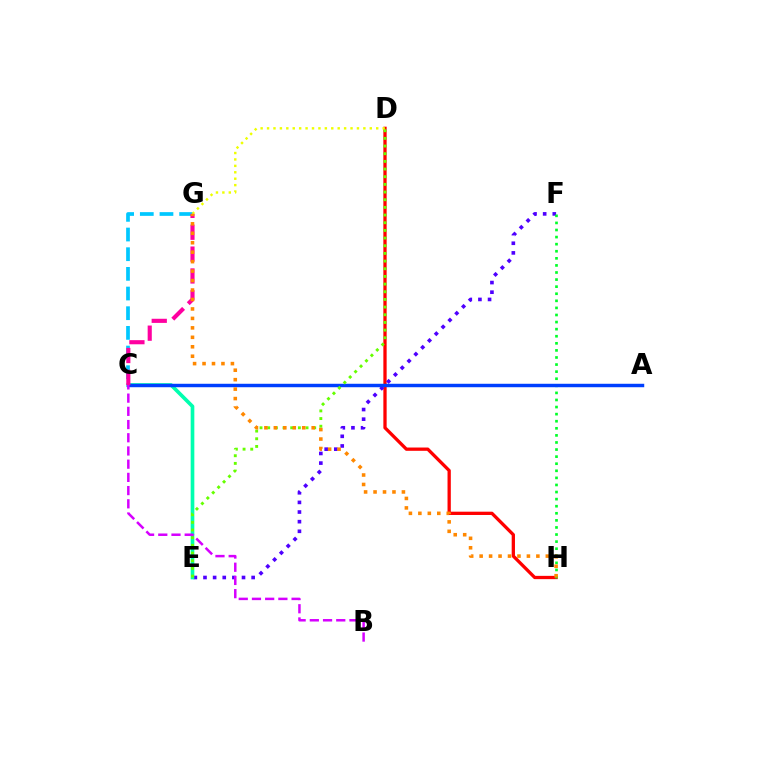{('C', 'G'): [{'color': '#00c7ff', 'line_style': 'dashed', 'thickness': 2.67}, {'color': '#ff00a0', 'line_style': 'dashed', 'thickness': 2.97}], ('D', 'H'): [{'color': '#ff0000', 'line_style': 'solid', 'thickness': 2.37}], ('E', 'F'): [{'color': '#4f00ff', 'line_style': 'dotted', 'thickness': 2.62}], ('C', 'E'): [{'color': '#00ffaf', 'line_style': 'solid', 'thickness': 2.64}], ('F', 'H'): [{'color': '#00ff27', 'line_style': 'dotted', 'thickness': 1.92}], ('A', 'C'): [{'color': '#003fff', 'line_style': 'solid', 'thickness': 2.48}], ('D', 'E'): [{'color': '#66ff00', 'line_style': 'dotted', 'thickness': 2.08}], ('B', 'C'): [{'color': '#d600ff', 'line_style': 'dashed', 'thickness': 1.79}], ('D', 'G'): [{'color': '#eeff00', 'line_style': 'dotted', 'thickness': 1.74}], ('G', 'H'): [{'color': '#ff8800', 'line_style': 'dotted', 'thickness': 2.57}]}